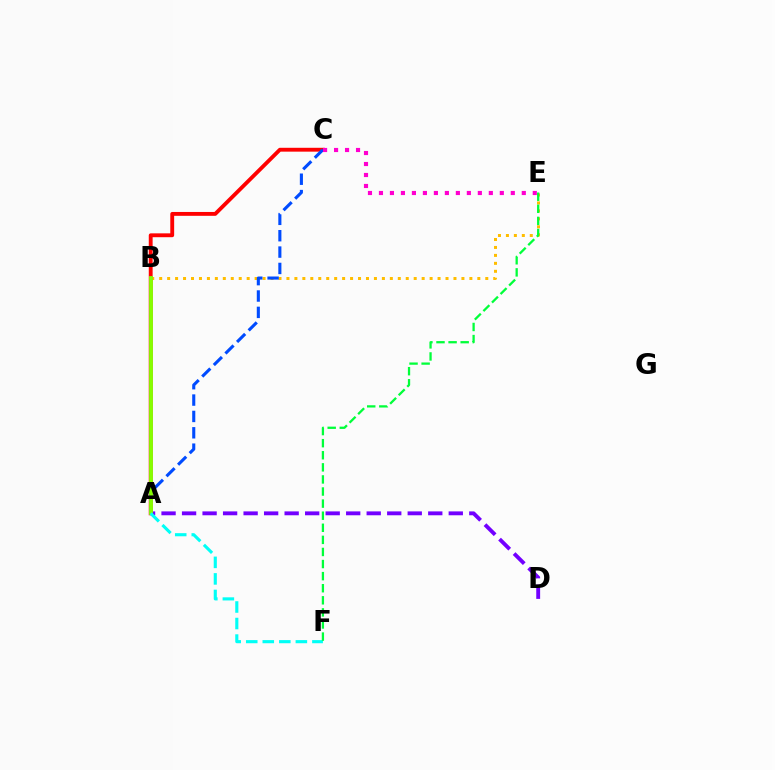{('B', 'E'): [{'color': '#ffbd00', 'line_style': 'dotted', 'thickness': 2.16}], ('A', 'D'): [{'color': '#7200ff', 'line_style': 'dashed', 'thickness': 2.79}], ('A', 'C'): [{'color': '#ff0000', 'line_style': 'solid', 'thickness': 2.78}, {'color': '#004bff', 'line_style': 'dashed', 'thickness': 2.22}], ('A', 'B'): [{'color': '#84ff00', 'line_style': 'solid', 'thickness': 2.74}], ('C', 'E'): [{'color': '#ff00cf', 'line_style': 'dotted', 'thickness': 2.99}], ('A', 'F'): [{'color': '#00fff6', 'line_style': 'dashed', 'thickness': 2.25}], ('E', 'F'): [{'color': '#00ff39', 'line_style': 'dashed', 'thickness': 1.64}]}